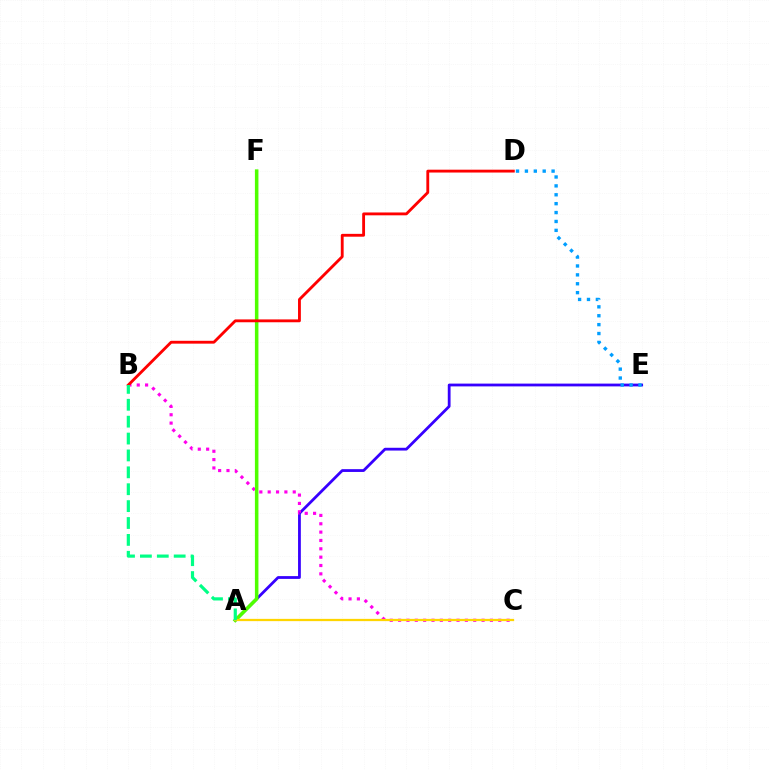{('A', 'E'): [{'color': '#3700ff', 'line_style': 'solid', 'thickness': 2.01}], ('B', 'C'): [{'color': '#ff00ed', 'line_style': 'dotted', 'thickness': 2.27}], ('A', 'F'): [{'color': '#4fff00', 'line_style': 'solid', 'thickness': 2.54}], ('A', 'C'): [{'color': '#ffd500', 'line_style': 'solid', 'thickness': 1.63}], ('B', 'D'): [{'color': '#ff0000', 'line_style': 'solid', 'thickness': 2.05}], ('A', 'B'): [{'color': '#00ff86', 'line_style': 'dashed', 'thickness': 2.29}], ('D', 'E'): [{'color': '#009eff', 'line_style': 'dotted', 'thickness': 2.42}]}